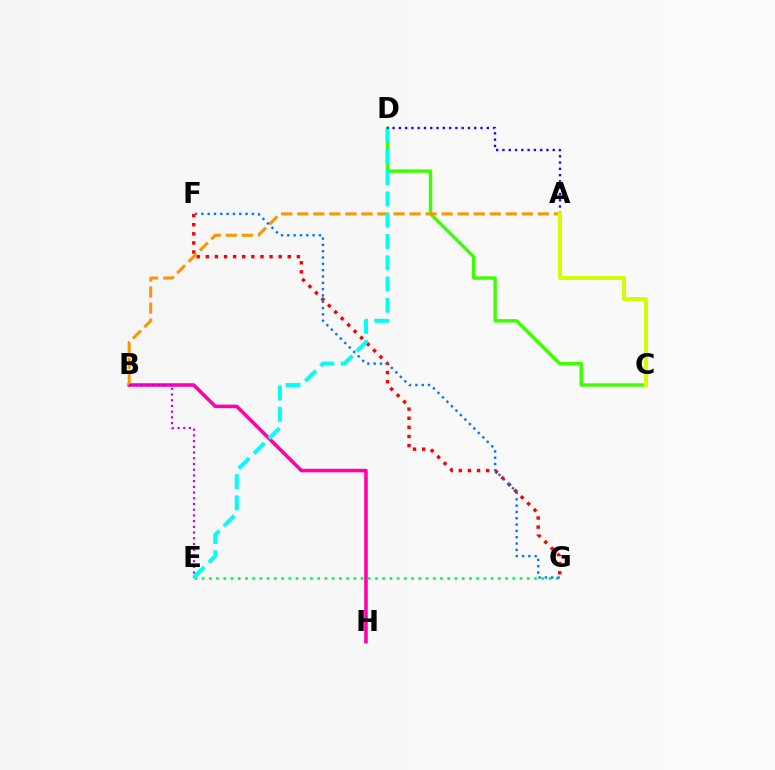{('B', 'H'): [{'color': '#ff00ac', 'line_style': 'solid', 'thickness': 2.56}], ('C', 'D'): [{'color': '#3dff00', 'line_style': 'solid', 'thickness': 2.46}], ('F', 'G'): [{'color': '#ff0000', 'line_style': 'dotted', 'thickness': 2.47}, {'color': '#0074ff', 'line_style': 'dotted', 'thickness': 1.72}], ('A', 'B'): [{'color': '#ff9400', 'line_style': 'dashed', 'thickness': 2.18}], ('E', 'G'): [{'color': '#00ff5c', 'line_style': 'dotted', 'thickness': 1.96}], ('B', 'E'): [{'color': '#b900ff', 'line_style': 'dotted', 'thickness': 1.55}], ('D', 'E'): [{'color': '#00fff6', 'line_style': 'dashed', 'thickness': 2.89}], ('A', 'D'): [{'color': '#2500ff', 'line_style': 'dotted', 'thickness': 1.71}], ('A', 'C'): [{'color': '#d1ff00', 'line_style': 'solid', 'thickness': 2.88}]}